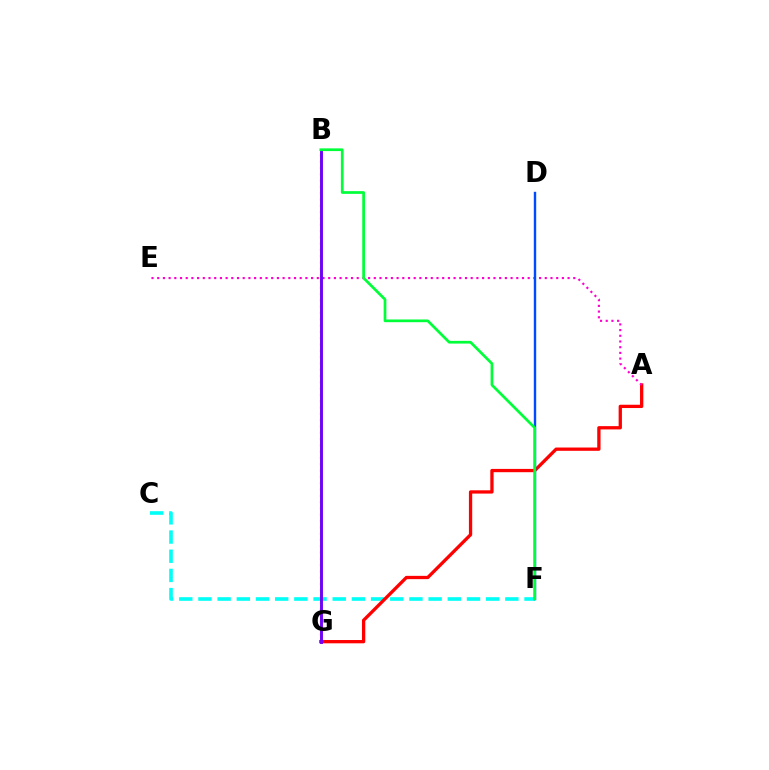{('B', 'G'): [{'color': '#ffbd00', 'line_style': 'dotted', 'thickness': 1.71}, {'color': '#84ff00', 'line_style': 'solid', 'thickness': 2.08}, {'color': '#7200ff', 'line_style': 'solid', 'thickness': 2.09}], ('C', 'F'): [{'color': '#00fff6', 'line_style': 'dashed', 'thickness': 2.61}], ('A', 'G'): [{'color': '#ff0000', 'line_style': 'solid', 'thickness': 2.37}], ('A', 'E'): [{'color': '#ff00cf', 'line_style': 'dotted', 'thickness': 1.55}], ('D', 'F'): [{'color': '#004bff', 'line_style': 'solid', 'thickness': 1.73}], ('B', 'F'): [{'color': '#00ff39', 'line_style': 'solid', 'thickness': 1.95}]}